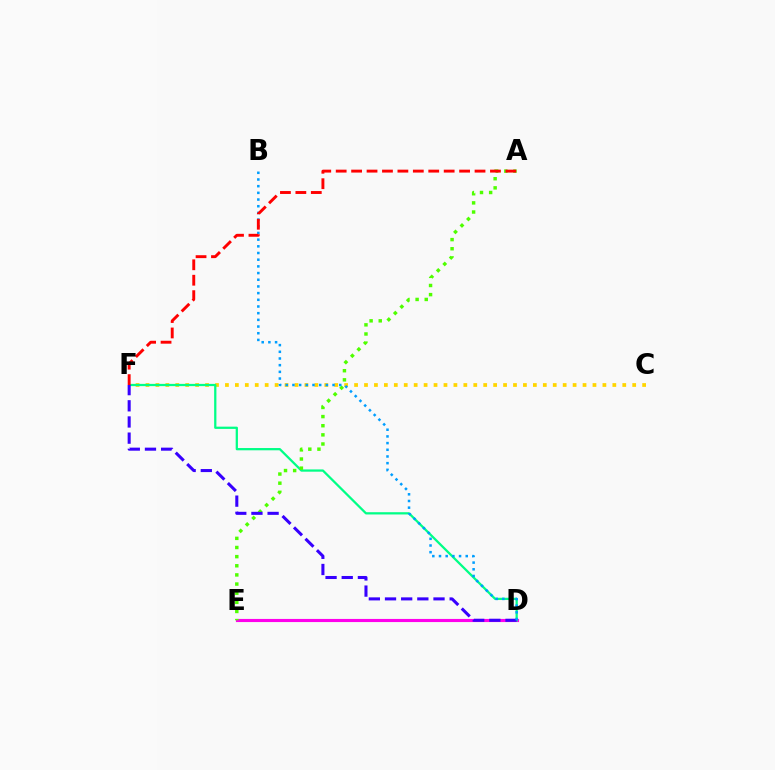{('D', 'E'): [{'color': '#ff00ed', 'line_style': 'solid', 'thickness': 2.25}], ('C', 'F'): [{'color': '#ffd500', 'line_style': 'dotted', 'thickness': 2.7}], ('D', 'F'): [{'color': '#00ff86', 'line_style': 'solid', 'thickness': 1.63}, {'color': '#3700ff', 'line_style': 'dashed', 'thickness': 2.2}], ('A', 'E'): [{'color': '#4fff00', 'line_style': 'dotted', 'thickness': 2.48}], ('B', 'D'): [{'color': '#009eff', 'line_style': 'dotted', 'thickness': 1.82}], ('A', 'F'): [{'color': '#ff0000', 'line_style': 'dashed', 'thickness': 2.1}]}